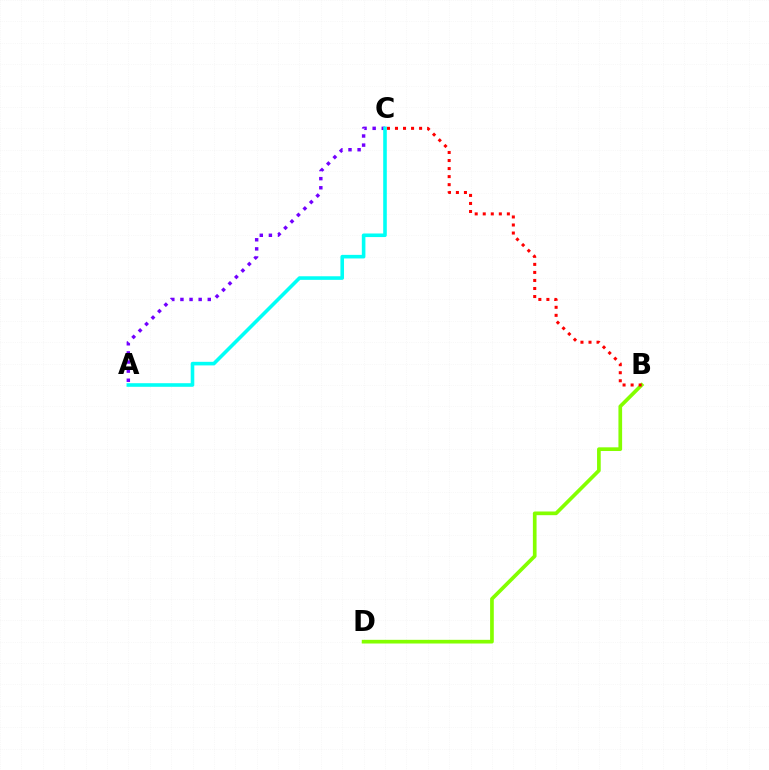{('A', 'C'): [{'color': '#7200ff', 'line_style': 'dotted', 'thickness': 2.48}, {'color': '#00fff6', 'line_style': 'solid', 'thickness': 2.58}], ('B', 'D'): [{'color': '#84ff00', 'line_style': 'solid', 'thickness': 2.65}], ('B', 'C'): [{'color': '#ff0000', 'line_style': 'dotted', 'thickness': 2.18}]}